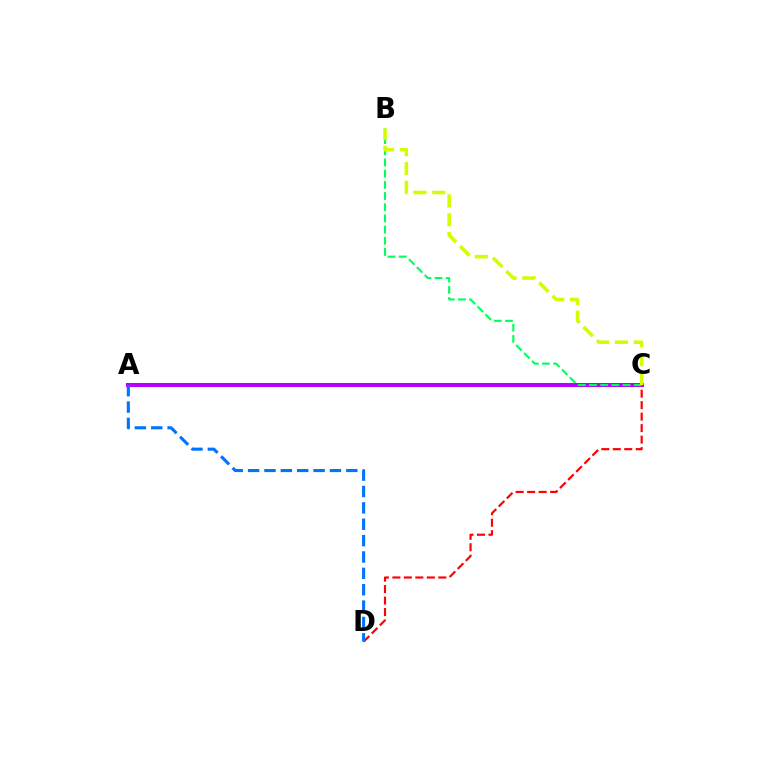{('C', 'D'): [{'color': '#ff0000', 'line_style': 'dashed', 'thickness': 1.56}], ('A', 'C'): [{'color': '#b900ff', 'line_style': 'solid', 'thickness': 2.9}], ('A', 'D'): [{'color': '#0074ff', 'line_style': 'dashed', 'thickness': 2.22}], ('B', 'C'): [{'color': '#00ff5c', 'line_style': 'dashed', 'thickness': 1.52}, {'color': '#d1ff00', 'line_style': 'dashed', 'thickness': 2.56}]}